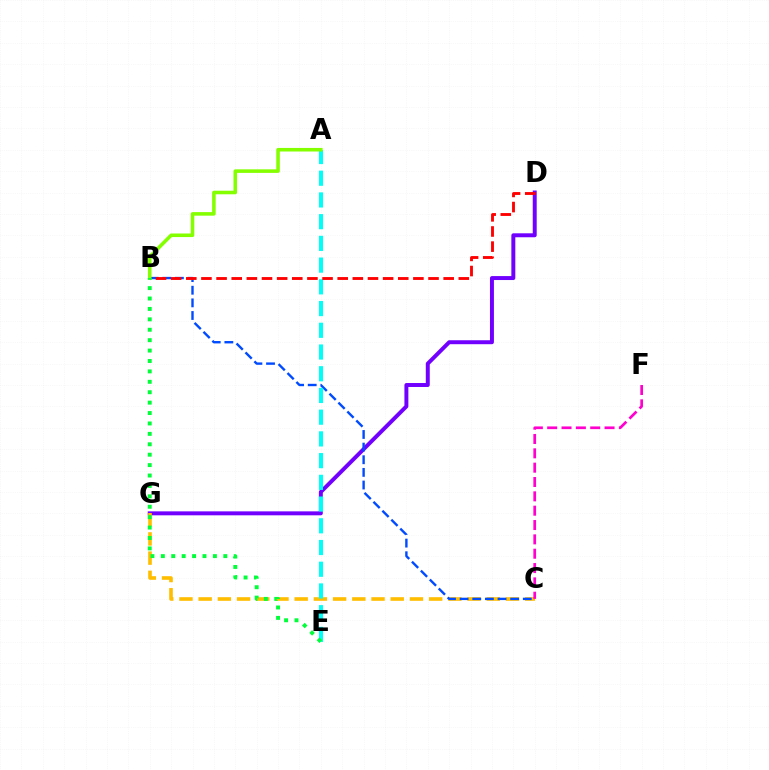{('D', 'G'): [{'color': '#7200ff', 'line_style': 'solid', 'thickness': 2.85}], ('C', 'G'): [{'color': '#ffbd00', 'line_style': 'dashed', 'thickness': 2.61}], ('B', 'C'): [{'color': '#004bff', 'line_style': 'dashed', 'thickness': 1.72}], ('C', 'F'): [{'color': '#ff00cf', 'line_style': 'dashed', 'thickness': 1.95}], ('A', 'E'): [{'color': '#00fff6', 'line_style': 'dashed', 'thickness': 2.95}], ('B', 'D'): [{'color': '#ff0000', 'line_style': 'dashed', 'thickness': 2.06}], ('A', 'B'): [{'color': '#84ff00', 'line_style': 'solid', 'thickness': 2.56}], ('B', 'E'): [{'color': '#00ff39', 'line_style': 'dotted', 'thickness': 2.83}]}